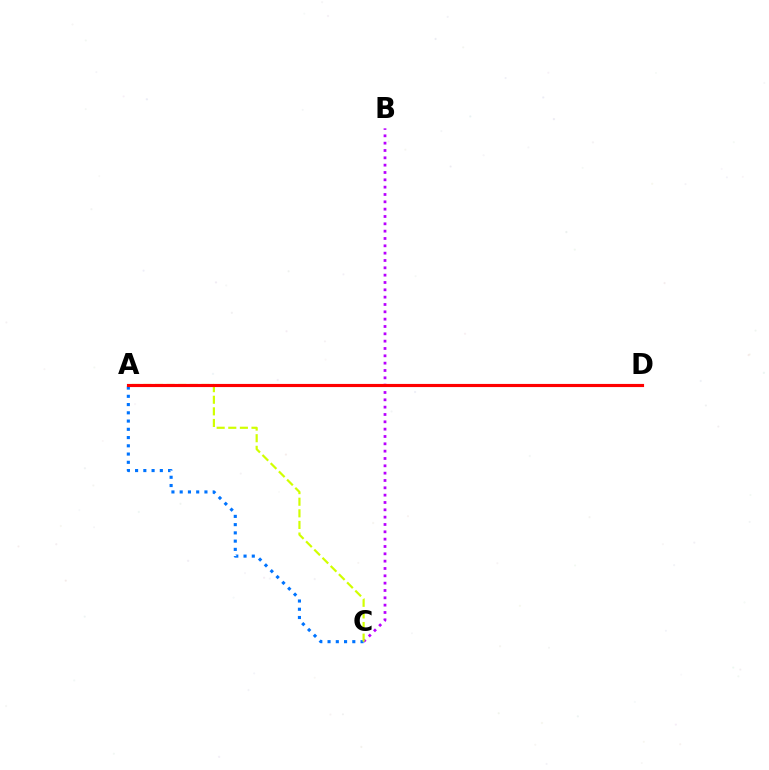{('B', 'C'): [{'color': '#b900ff', 'line_style': 'dotted', 'thickness': 1.99}], ('A', 'D'): [{'color': '#00ff5c', 'line_style': 'dashed', 'thickness': 2.07}, {'color': '#ff0000', 'line_style': 'solid', 'thickness': 2.26}], ('A', 'C'): [{'color': '#0074ff', 'line_style': 'dotted', 'thickness': 2.24}, {'color': '#d1ff00', 'line_style': 'dashed', 'thickness': 1.58}]}